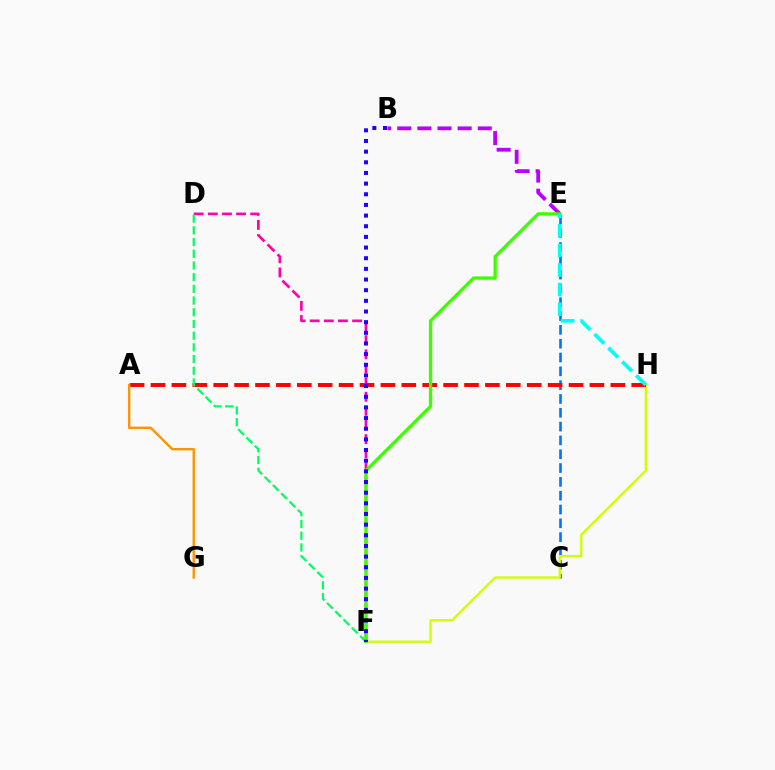{('C', 'E'): [{'color': '#0074ff', 'line_style': 'dashed', 'thickness': 1.88}], ('B', 'E'): [{'color': '#b900ff', 'line_style': 'dashed', 'thickness': 2.73}], ('D', 'F'): [{'color': '#ff00ac', 'line_style': 'dashed', 'thickness': 1.92}, {'color': '#00ff5c', 'line_style': 'dashed', 'thickness': 1.59}], ('F', 'H'): [{'color': '#d1ff00', 'line_style': 'solid', 'thickness': 1.66}], ('A', 'H'): [{'color': '#ff0000', 'line_style': 'dashed', 'thickness': 2.84}], ('E', 'F'): [{'color': '#3dff00', 'line_style': 'solid', 'thickness': 2.37}], ('E', 'H'): [{'color': '#00fff6', 'line_style': 'dashed', 'thickness': 2.66}], ('A', 'G'): [{'color': '#ff9400', 'line_style': 'solid', 'thickness': 1.73}], ('B', 'F'): [{'color': '#2500ff', 'line_style': 'dotted', 'thickness': 2.9}]}